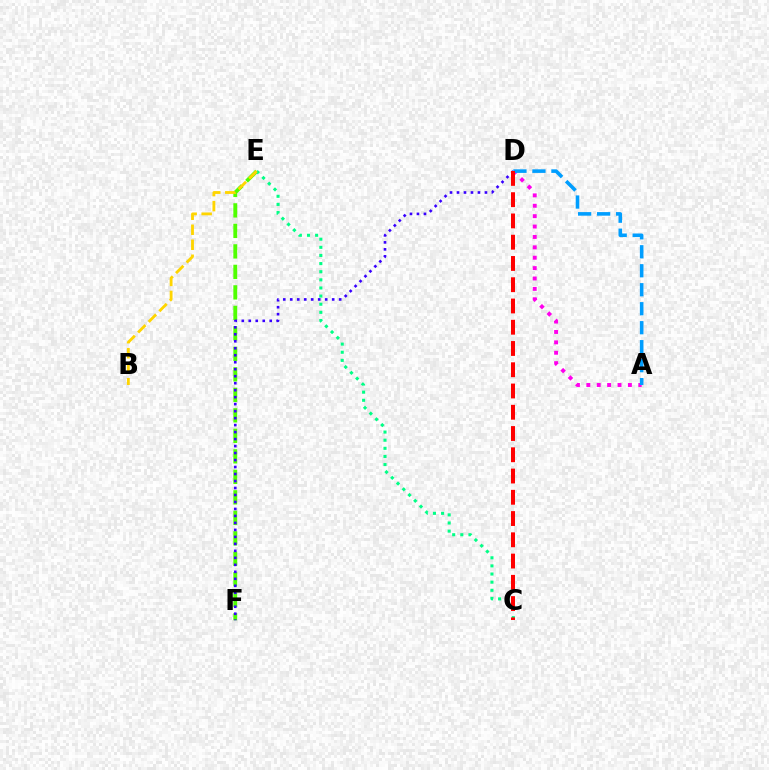{('A', 'D'): [{'color': '#ff00ed', 'line_style': 'dotted', 'thickness': 2.82}, {'color': '#009eff', 'line_style': 'dashed', 'thickness': 2.58}], ('E', 'F'): [{'color': '#4fff00', 'line_style': 'dashed', 'thickness': 2.78}], ('D', 'F'): [{'color': '#3700ff', 'line_style': 'dotted', 'thickness': 1.9}], ('C', 'E'): [{'color': '#00ff86', 'line_style': 'dotted', 'thickness': 2.21}], ('B', 'E'): [{'color': '#ffd500', 'line_style': 'dashed', 'thickness': 2.04}], ('C', 'D'): [{'color': '#ff0000', 'line_style': 'dashed', 'thickness': 2.89}]}